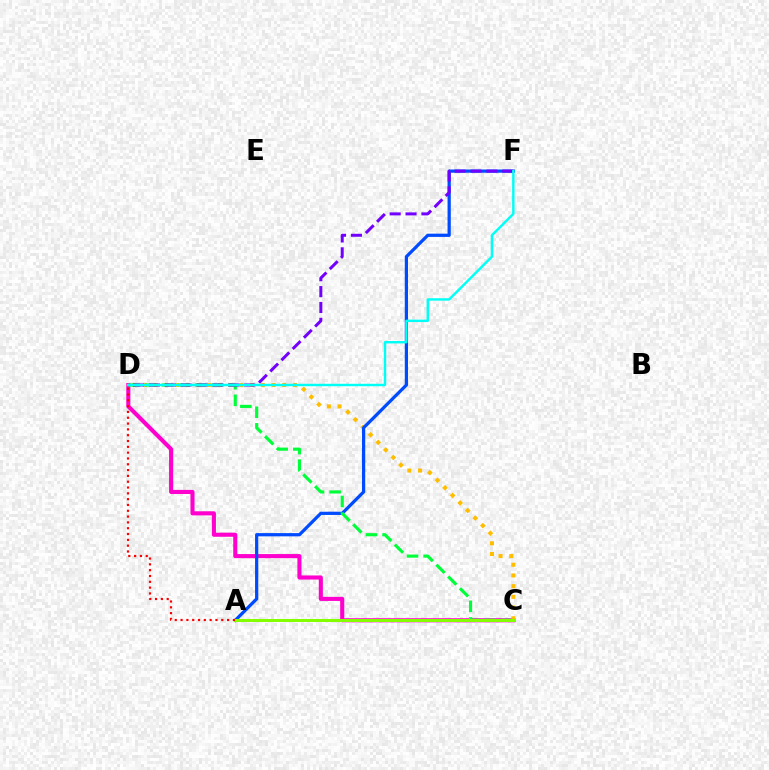{('C', 'D'): [{'color': '#ff00cf', 'line_style': 'solid', 'thickness': 2.95}, {'color': '#ffbd00', 'line_style': 'dotted', 'thickness': 2.91}, {'color': '#00ff39', 'line_style': 'dashed', 'thickness': 2.26}], ('A', 'F'): [{'color': '#004bff', 'line_style': 'solid', 'thickness': 2.33}], ('D', 'F'): [{'color': '#7200ff', 'line_style': 'dashed', 'thickness': 2.16}, {'color': '#00fff6', 'line_style': 'solid', 'thickness': 1.75}], ('A', 'C'): [{'color': '#84ff00', 'line_style': 'solid', 'thickness': 2.17}], ('A', 'D'): [{'color': '#ff0000', 'line_style': 'dotted', 'thickness': 1.58}]}